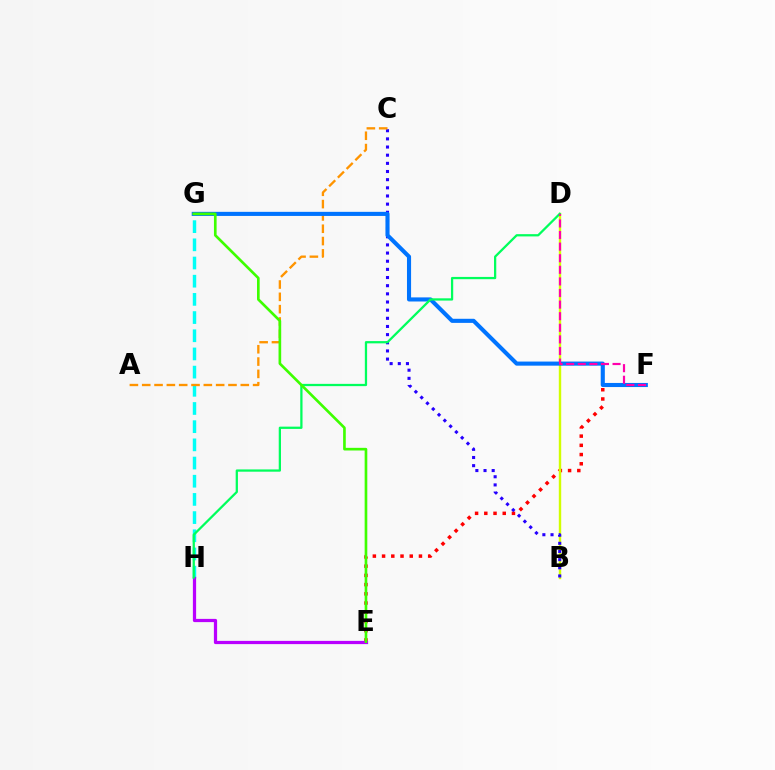{('G', 'H'): [{'color': '#00fff6', 'line_style': 'dashed', 'thickness': 2.47}], ('E', 'F'): [{'color': '#ff0000', 'line_style': 'dotted', 'thickness': 2.51}], ('B', 'D'): [{'color': '#d1ff00', 'line_style': 'solid', 'thickness': 1.73}], ('B', 'C'): [{'color': '#2500ff', 'line_style': 'dotted', 'thickness': 2.22}], ('E', 'H'): [{'color': '#b900ff', 'line_style': 'solid', 'thickness': 2.32}], ('A', 'C'): [{'color': '#ff9400', 'line_style': 'dashed', 'thickness': 1.67}], ('F', 'G'): [{'color': '#0074ff', 'line_style': 'solid', 'thickness': 2.95}], ('D', 'H'): [{'color': '#00ff5c', 'line_style': 'solid', 'thickness': 1.63}], ('E', 'G'): [{'color': '#3dff00', 'line_style': 'solid', 'thickness': 1.91}], ('D', 'F'): [{'color': '#ff00ac', 'line_style': 'dashed', 'thickness': 1.58}]}